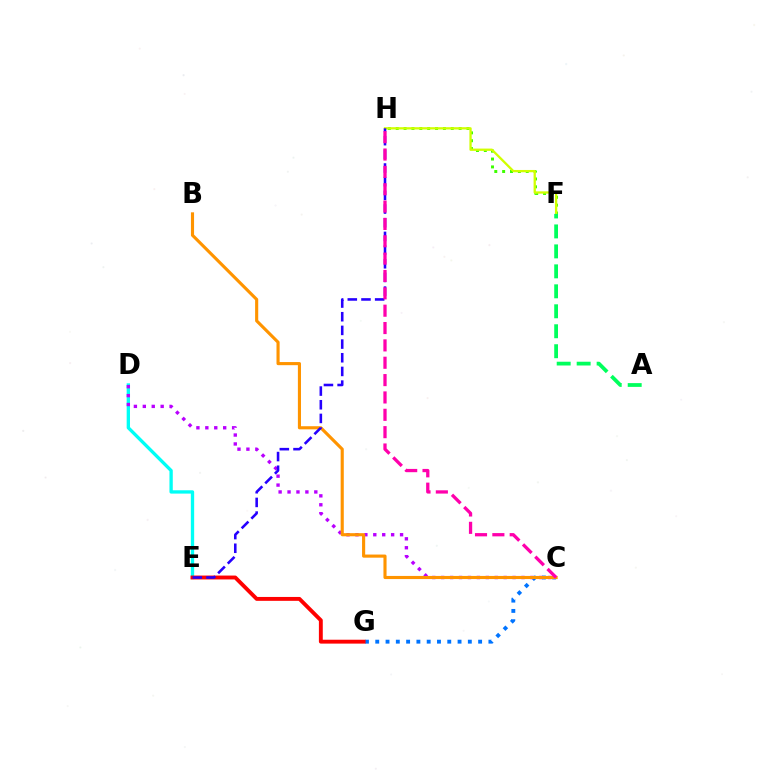{('C', 'G'): [{'color': '#0074ff', 'line_style': 'dotted', 'thickness': 2.8}], ('D', 'E'): [{'color': '#00fff6', 'line_style': 'solid', 'thickness': 2.39}], ('C', 'D'): [{'color': '#b900ff', 'line_style': 'dotted', 'thickness': 2.42}], ('E', 'G'): [{'color': '#ff0000', 'line_style': 'solid', 'thickness': 2.8}], ('F', 'H'): [{'color': '#3dff00', 'line_style': 'dotted', 'thickness': 2.14}, {'color': '#d1ff00', 'line_style': 'solid', 'thickness': 1.65}], ('B', 'C'): [{'color': '#ff9400', 'line_style': 'solid', 'thickness': 2.25}], ('E', 'H'): [{'color': '#2500ff', 'line_style': 'dashed', 'thickness': 1.86}], ('A', 'F'): [{'color': '#00ff5c', 'line_style': 'dashed', 'thickness': 2.71}], ('C', 'H'): [{'color': '#ff00ac', 'line_style': 'dashed', 'thickness': 2.36}]}